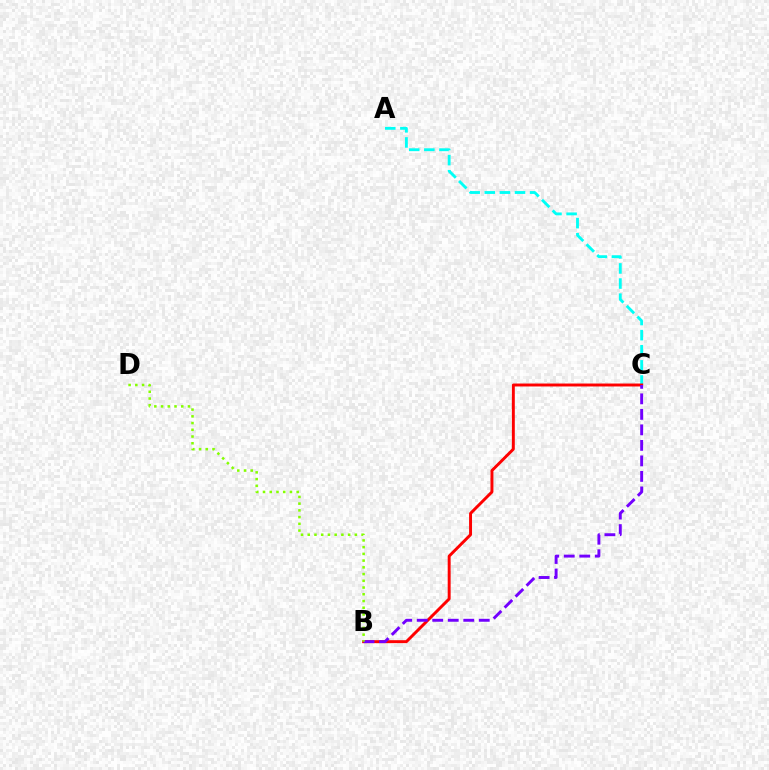{('A', 'C'): [{'color': '#00fff6', 'line_style': 'dashed', 'thickness': 2.05}], ('B', 'C'): [{'color': '#ff0000', 'line_style': 'solid', 'thickness': 2.11}, {'color': '#7200ff', 'line_style': 'dashed', 'thickness': 2.11}], ('B', 'D'): [{'color': '#84ff00', 'line_style': 'dotted', 'thickness': 1.83}]}